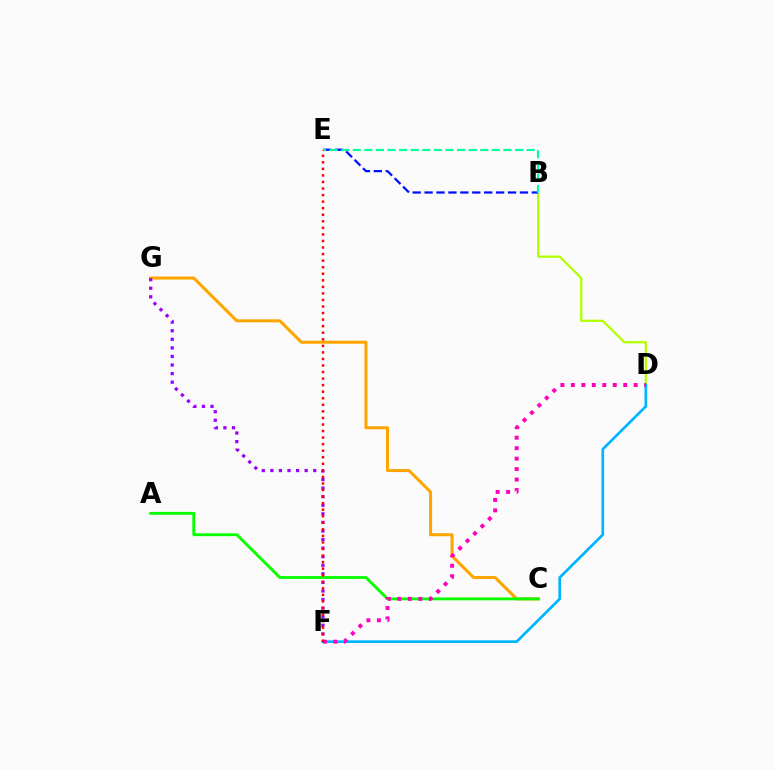{('B', 'D'): [{'color': '#b3ff00', 'line_style': 'solid', 'thickness': 1.63}], ('C', 'G'): [{'color': '#ffa500', 'line_style': 'solid', 'thickness': 2.19}], ('B', 'E'): [{'color': '#0010ff', 'line_style': 'dashed', 'thickness': 1.62}, {'color': '#00ff9d', 'line_style': 'dashed', 'thickness': 1.57}], ('D', 'F'): [{'color': '#00b5ff', 'line_style': 'solid', 'thickness': 1.94}, {'color': '#ff00bd', 'line_style': 'dotted', 'thickness': 2.84}], ('F', 'G'): [{'color': '#9b00ff', 'line_style': 'dotted', 'thickness': 2.33}], ('A', 'C'): [{'color': '#08ff00', 'line_style': 'solid', 'thickness': 2.05}], ('E', 'F'): [{'color': '#ff0000', 'line_style': 'dotted', 'thickness': 1.78}]}